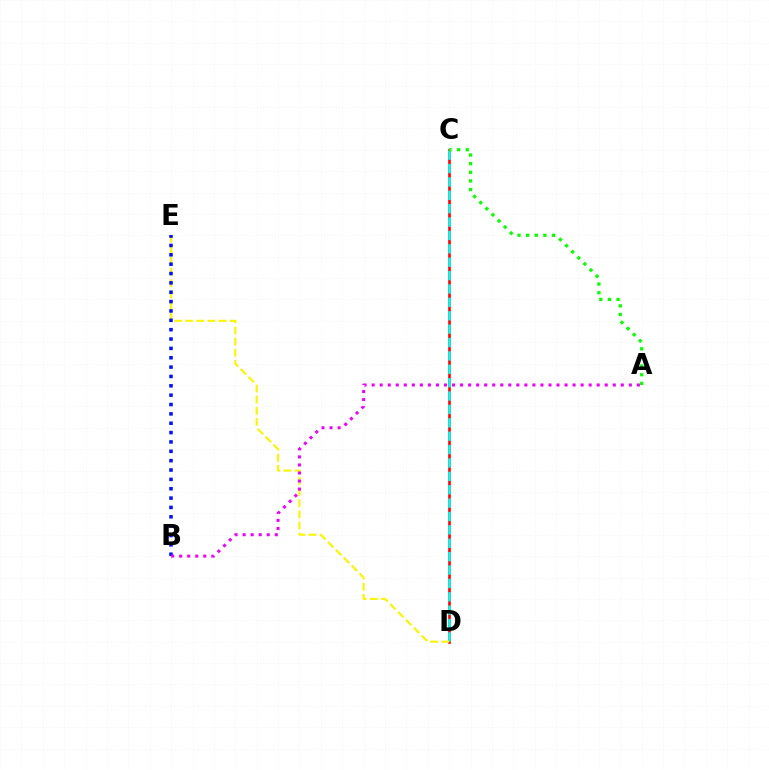{('C', 'D'): [{'color': '#ff0000', 'line_style': 'solid', 'thickness': 1.88}, {'color': '#00fff6', 'line_style': 'dashed', 'thickness': 1.82}], ('D', 'E'): [{'color': '#fcf500', 'line_style': 'dashed', 'thickness': 1.51}], ('B', 'E'): [{'color': '#0010ff', 'line_style': 'dotted', 'thickness': 2.54}], ('A', 'B'): [{'color': '#ee00ff', 'line_style': 'dotted', 'thickness': 2.18}], ('A', 'C'): [{'color': '#08ff00', 'line_style': 'dotted', 'thickness': 2.35}]}